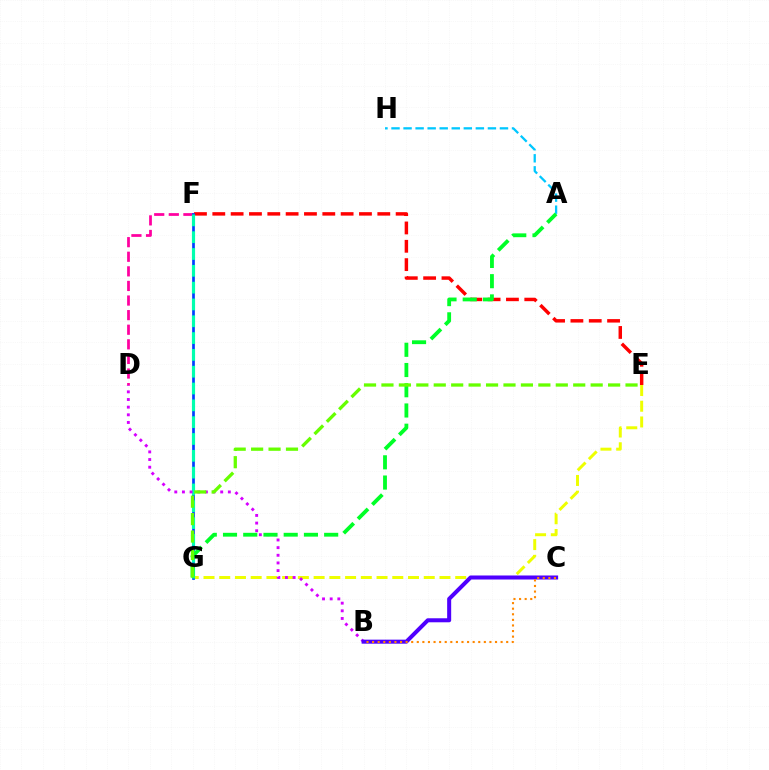{('D', 'F'): [{'color': '#ff00a0', 'line_style': 'dashed', 'thickness': 1.98}], ('A', 'H'): [{'color': '#00c7ff', 'line_style': 'dashed', 'thickness': 1.64}], ('E', 'G'): [{'color': '#eeff00', 'line_style': 'dashed', 'thickness': 2.14}, {'color': '#66ff00', 'line_style': 'dashed', 'thickness': 2.37}], ('E', 'F'): [{'color': '#ff0000', 'line_style': 'dashed', 'thickness': 2.49}], ('F', 'G'): [{'color': '#003fff', 'line_style': 'solid', 'thickness': 1.95}, {'color': '#00ffaf', 'line_style': 'dashed', 'thickness': 2.28}], ('B', 'D'): [{'color': '#d600ff', 'line_style': 'dotted', 'thickness': 2.08}], ('A', 'G'): [{'color': '#00ff27', 'line_style': 'dashed', 'thickness': 2.75}], ('B', 'C'): [{'color': '#4f00ff', 'line_style': 'solid', 'thickness': 2.89}, {'color': '#ff8800', 'line_style': 'dotted', 'thickness': 1.52}]}